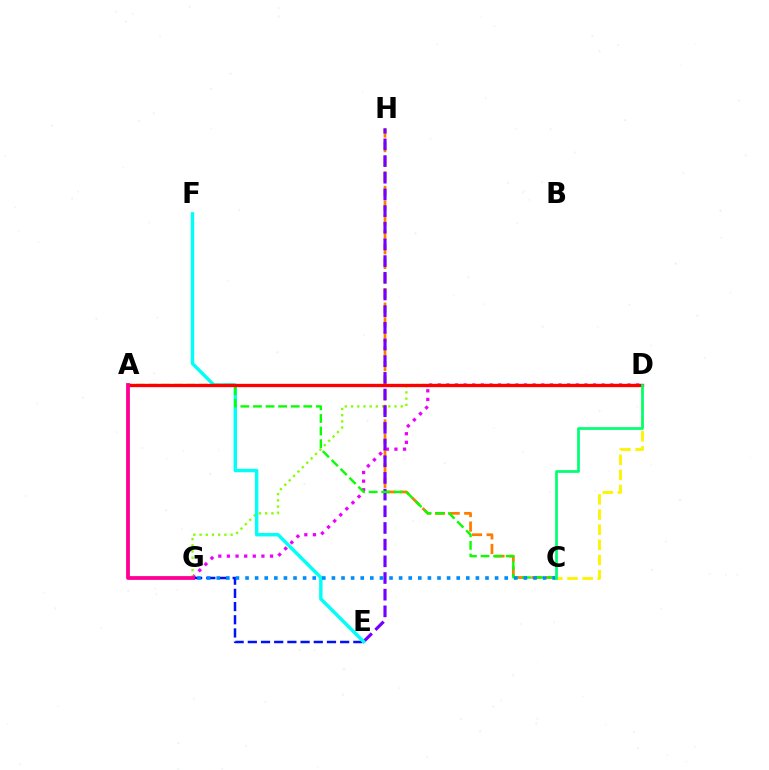{('D', 'G'): [{'color': '#ee00ff', 'line_style': 'dotted', 'thickness': 2.34}, {'color': '#84ff00', 'line_style': 'dotted', 'thickness': 1.69}], ('C', 'D'): [{'color': '#fcf500', 'line_style': 'dashed', 'thickness': 2.06}, {'color': '#00ff74', 'line_style': 'solid', 'thickness': 1.96}], ('C', 'H'): [{'color': '#ff7c00', 'line_style': 'dashed', 'thickness': 1.98}], ('E', 'H'): [{'color': '#7200ff', 'line_style': 'dashed', 'thickness': 2.27}], ('E', 'G'): [{'color': '#0010ff', 'line_style': 'dashed', 'thickness': 1.79}], ('E', 'F'): [{'color': '#00fff6', 'line_style': 'solid', 'thickness': 2.46}], ('A', 'C'): [{'color': '#08ff00', 'line_style': 'dashed', 'thickness': 1.71}], ('C', 'G'): [{'color': '#008cff', 'line_style': 'dotted', 'thickness': 2.61}], ('A', 'D'): [{'color': '#ff0000', 'line_style': 'solid', 'thickness': 2.39}], ('A', 'G'): [{'color': '#ff0094', 'line_style': 'solid', 'thickness': 2.73}]}